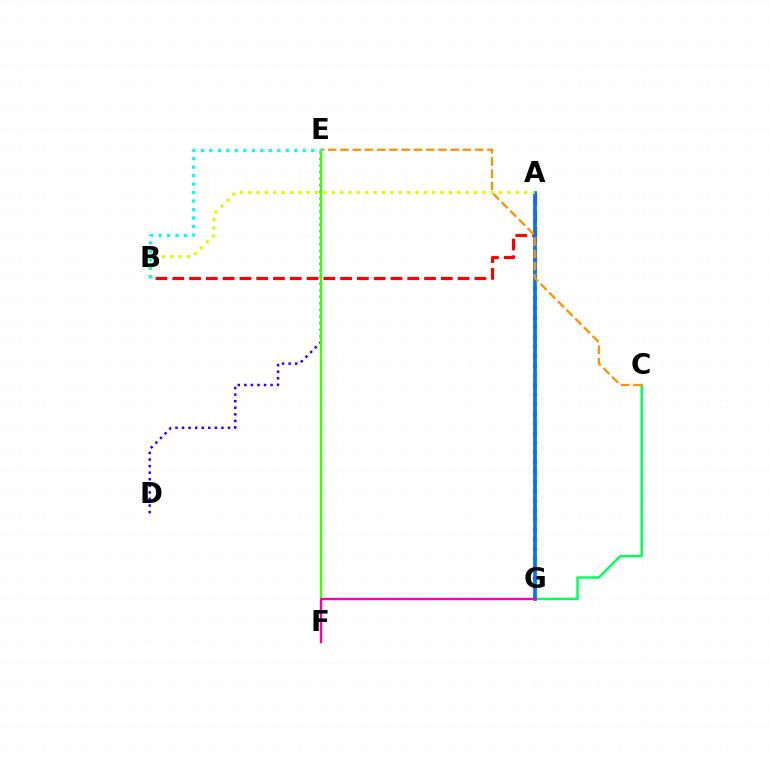{('A', 'G'): [{'color': '#b900ff', 'line_style': 'dotted', 'thickness': 2.62}, {'color': '#0074ff', 'line_style': 'solid', 'thickness': 2.68}], ('C', 'G'): [{'color': '#00ff5c', 'line_style': 'solid', 'thickness': 1.74}], ('A', 'B'): [{'color': '#ff0000', 'line_style': 'dashed', 'thickness': 2.28}, {'color': '#d1ff00', 'line_style': 'dotted', 'thickness': 2.27}], ('C', 'E'): [{'color': '#ff9400', 'line_style': 'dashed', 'thickness': 1.66}], ('D', 'E'): [{'color': '#2500ff', 'line_style': 'dotted', 'thickness': 1.78}], ('E', 'F'): [{'color': '#3dff00', 'line_style': 'solid', 'thickness': 1.61}], ('B', 'E'): [{'color': '#00fff6', 'line_style': 'dotted', 'thickness': 2.31}], ('F', 'G'): [{'color': '#ff00ac', 'line_style': 'solid', 'thickness': 1.66}]}